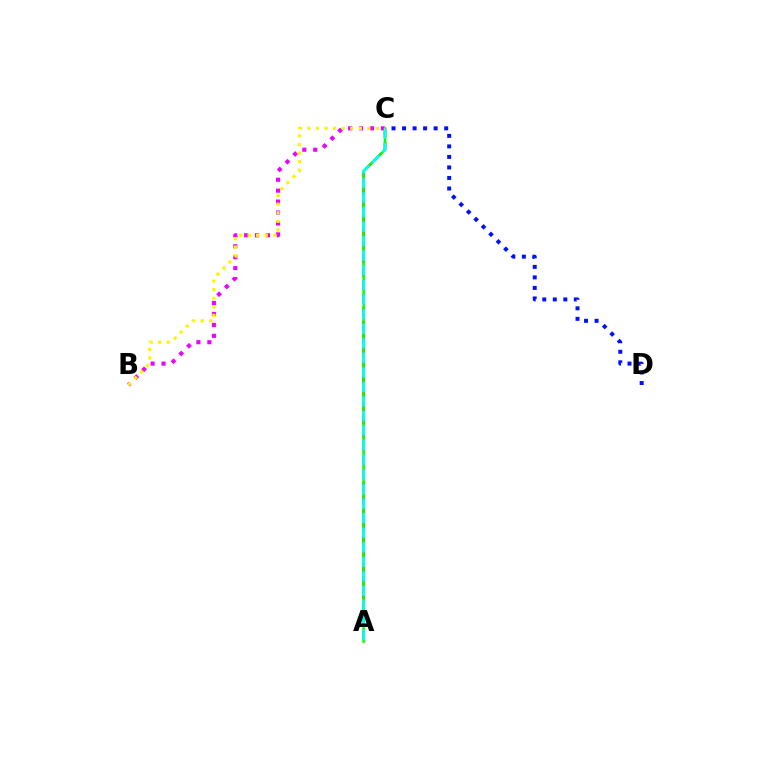{('C', 'D'): [{'color': '#0010ff', 'line_style': 'dotted', 'thickness': 2.86}], ('A', 'C'): [{'color': '#ff0000', 'line_style': 'dashed', 'thickness': 1.82}, {'color': '#08ff00', 'line_style': 'solid', 'thickness': 1.83}, {'color': '#00fff6', 'line_style': 'dashed', 'thickness': 1.98}], ('B', 'C'): [{'color': '#ee00ff', 'line_style': 'dotted', 'thickness': 2.97}, {'color': '#fcf500', 'line_style': 'dotted', 'thickness': 2.33}]}